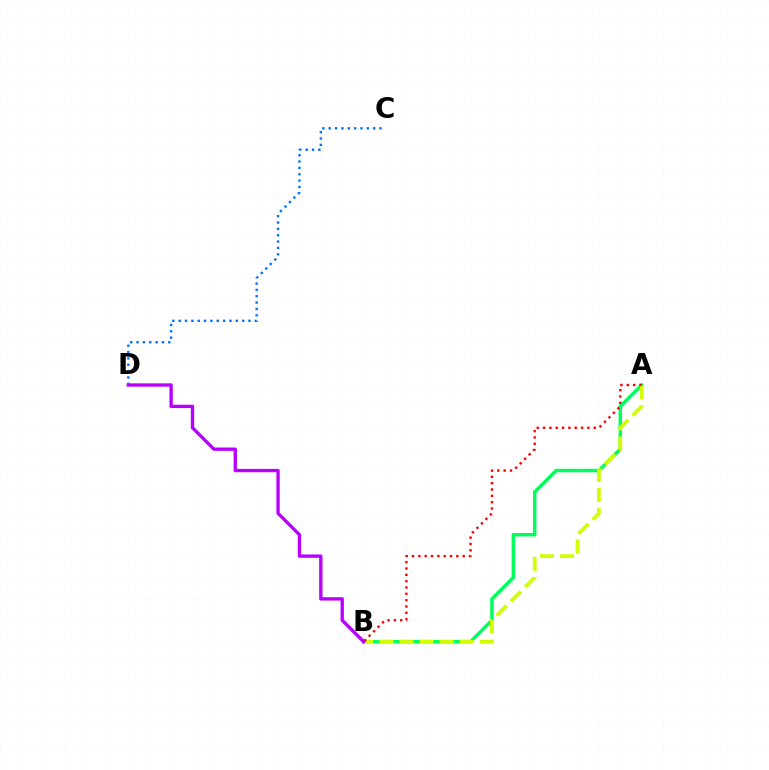{('A', 'B'): [{'color': '#00ff5c', 'line_style': 'solid', 'thickness': 2.49}, {'color': '#d1ff00', 'line_style': 'dashed', 'thickness': 2.73}, {'color': '#ff0000', 'line_style': 'dotted', 'thickness': 1.72}], ('C', 'D'): [{'color': '#0074ff', 'line_style': 'dotted', 'thickness': 1.73}], ('B', 'D'): [{'color': '#b900ff', 'line_style': 'solid', 'thickness': 2.41}]}